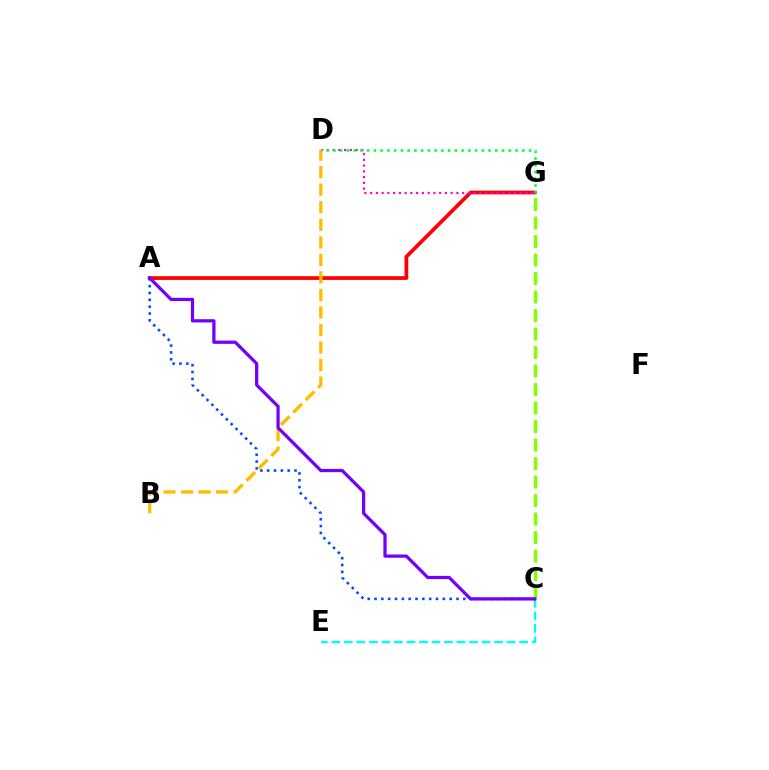{('A', 'G'): [{'color': '#ff0000', 'line_style': 'solid', 'thickness': 2.68}], ('D', 'G'): [{'color': '#ff00cf', 'line_style': 'dotted', 'thickness': 1.56}, {'color': '#00ff39', 'line_style': 'dotted', 'thickness': 1.83}], ('A', 'C'): [{'color': '#004bff', 'line_style': 'dotted', 'thickness': 1.86}, {'color': '#7200ff', 'line_style': 'solid', 'thickness': 2.33}], ('C', 'G'): [{'color': '#84ff00', 'line_style': 'dashed', 'thickness': 2.51}], ('B', 'D'): [{'color': '#ffbd00', 'line_style': 'dashed', 'thickness': 2.38}], ('C', 'E'): [{'color': '#00fff6', 'line_style': 'dashed', 'thickness': 1.7}]}